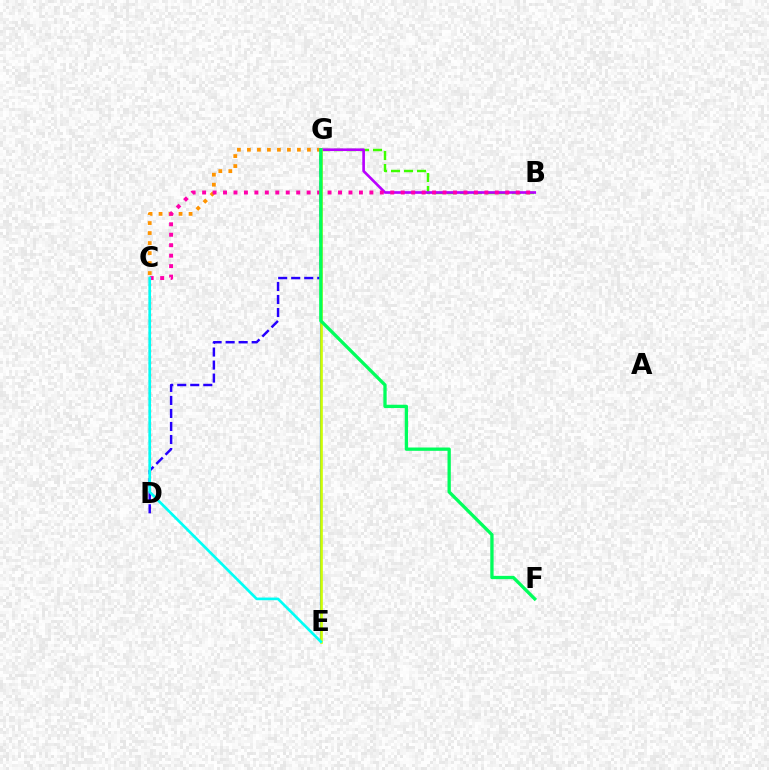{('C', 'G'): [{'color': '#ff9400', 'line_style': 'dotted', 'thickness': 2.72}], ('B', 'G'): [{'color': '#3dff00', 'line_style': 'dashed', 'thickness': 1.77}, {'color': '#b900ff', 'line_style': 'solid', 'thickness': 1.91}], ('C', 'D'): [{'color': '#ff0000', 'line_style': 'dotted', 'thickness': 1.63}], ('E', 'G'): [{'color': '#0074ff', 'line_style': 'solid', 'thickness': 1.58}, {'color': '#d1ff00', 'line_style': 'solid', 'thickness': 1.87}], ('B', 'C'): [{'color': '#ff00ac', 'line_style': 'dotted', 'thickness': 2.84}], ('D', 'G'): [{'color': '#2500ff', 'line_style': 'dashed', 'thickness': 1.77}], ('C', 'E'): [{'color': '#00fff6', 'line_style': 'solid', 'thickness': 1.92}], ('F', 'G'): [{'color': '#00ff5c', 'line_style': 'solid', 'thickness': 2.38}]}